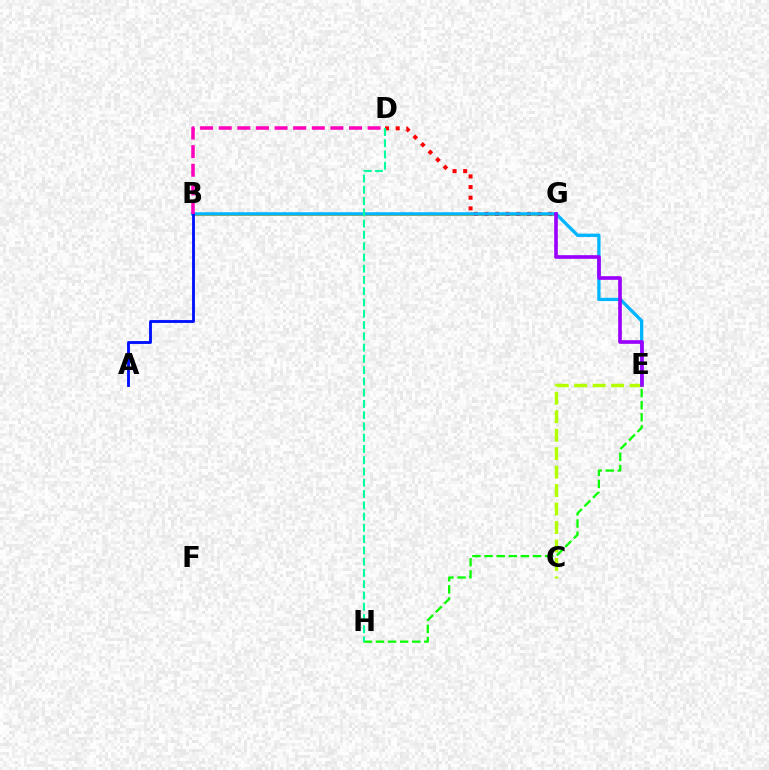{('B', 'G'): [{'color': '#ffa500', 'line_style': 'solid', 'thickness': 2.17}], ('D', 'G'): [{'color': '#ff0000', 'line_style': 'dotted', 'thickness': 2.9}], ('C', 'E'): [{'color': '#b3ff00', 'line_style': 'dashed', 'thickness': 2.51}], ('B', 'E'): [{'color': '#00b5ff', 'line_style': 'solid', 'thickness': 2.37}], ('E', 'G'): [{'color': '#9b00ff', 'line_style': 'solid', 'thickness': 2.64}], ('A', 'B'): [{'color': '#0010ff', 'line_style': 'solid', 'thickness': 2.06}], ('B', 'D'): [{'color': '#ff00bd', 'line_style': 'dashed', 'thickness': 2.53}], ('E', 'H'): [{'color': '#08ff00', 'line_style': 'dashed', 'thickness': 1.65}], ('D', 'H'): [{'color': '#00ff9d', 'line_style': 'dashed', 'thickness': 1.53}]}